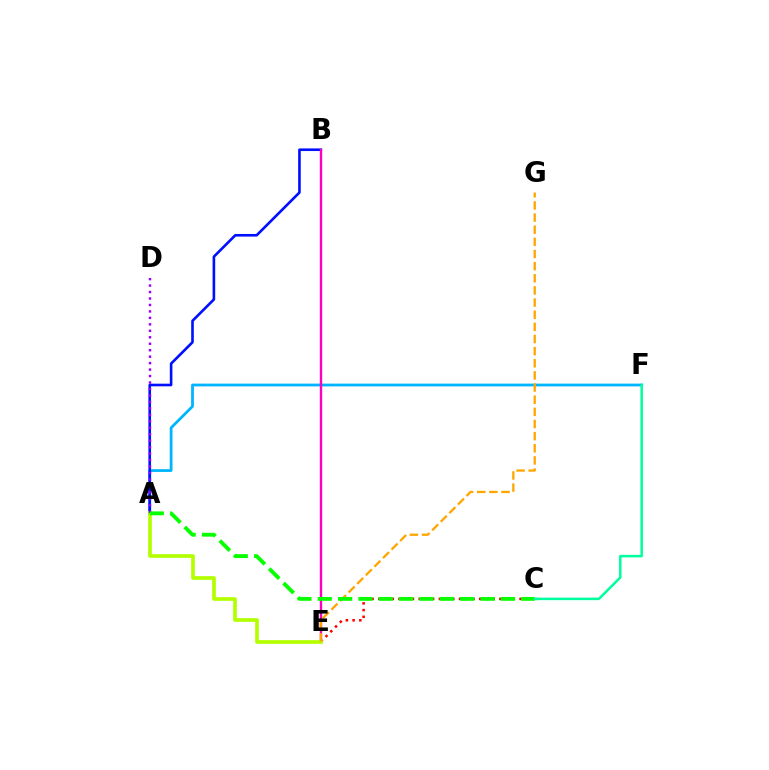{('A', 'F'): [{'color': '#00b5ff', 'line_style': 'solid', 'thickness': 2.0}], ('C', 'E'): [{'color': '#ff0000', 'line_style': 'dotted', 'thickness': 1.83}], ('A', 'B'): [{'color': '#0010ff', 'line_style': 'solid', 'thickness': 1.89}], ('B', 'E'): [{'color': '#ff00bd', 'line_style': 'solid', 'thickness': 1.72}], ('A', 'E'): [{'color': '#b3ff00', 'line_style': 'solid', 'thickness': 2.65}], ('A', 'D'): [{'color': '#9b00ff', 'line_style': 'dotted', 'thickness': 1.76}], ('E', 'G'): [{'color': '#ffa500', 'line_style': 'dashed', 'thickness': 1.65}], ('A', 'C'): [{'color': '#08ff00', 'line_style': 'dashed', 'thickness': 2.76}], ('C', 'F'): [{'color': '#00ff9d', 'line_style': 'solid', 'thickness': 1.81}]}